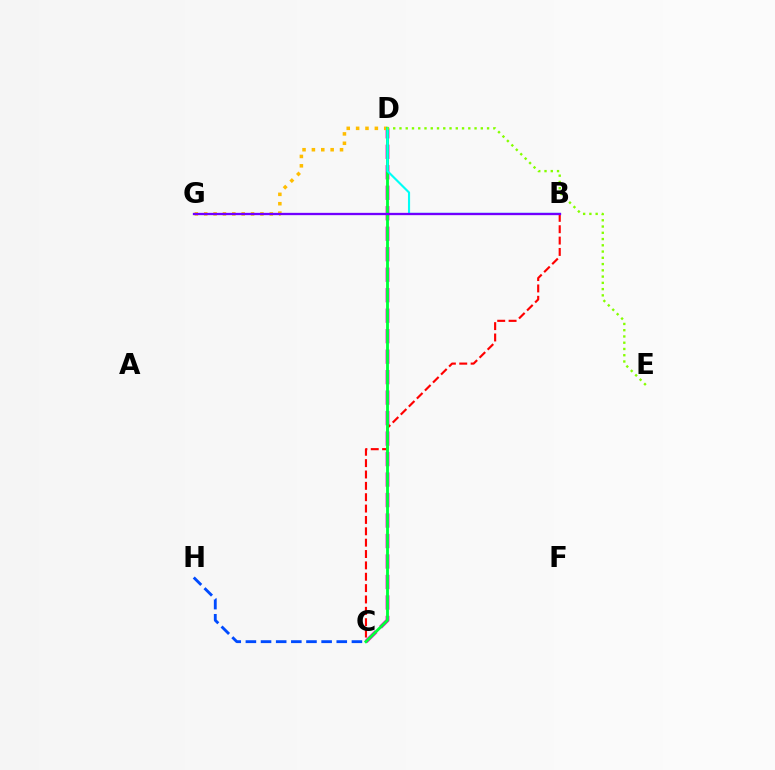{('C', 'D'): [{'color': '#ff00cf', 'line_style': 'dashed', 'thickness': 2.78}, {'color': '#00ff39', 'line_style': 'solid', 'thickness': 2.05}], ('C', 'H'): [{'color': '#004bff', 'line_style': 'dashed', 'thickness': 2.06}], ('B', 'C'): [{'color': '#ff0000', 'line_style': 'dashed', 'thickness': 1.54}], ('D', 'G'): [{'color': '#ffbd00', 'line_style': 'dotted', 'thickness': 2.55}], ('B', 'D'): [{'color': '#00fff6', 'line_style': 'solid', 'thickness': 1.54}], ('B', 'G'): [{'color': '#7200ff', 'line_style': 'solid', 'thickness': 1.66}], ('D', 'E'): [{'color': '#84ff00', 'line_style': 'dotted', 'thickness': 1.7}]}